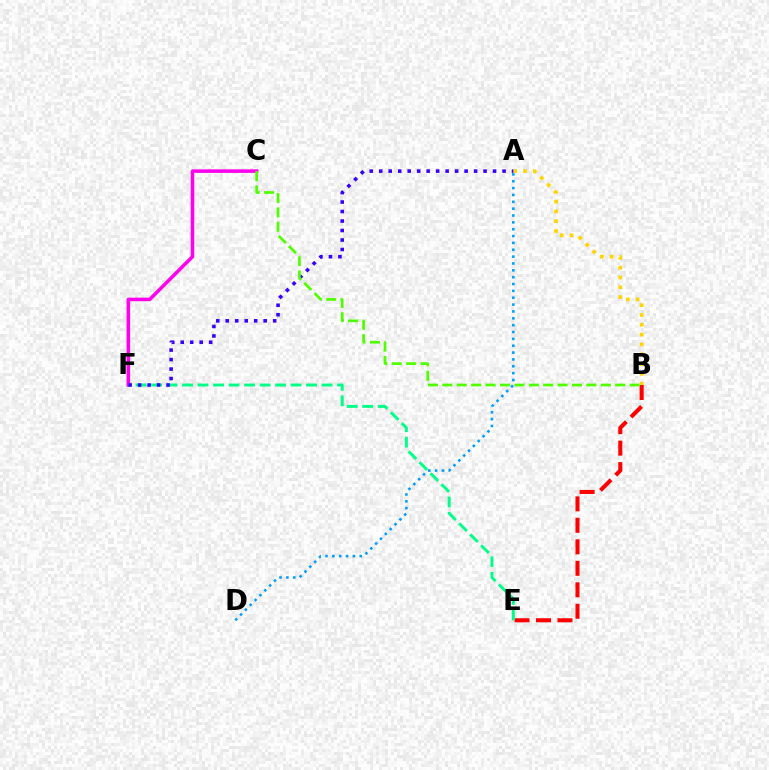{('B', 'E'): [{'color': '#ff0000', 'line_style': 'dashed', 'thickness': 2.92}], ('C', 'F'): [{'color': '#ff00ed', 'line_style': 'solid', 'thickness': 2.55}], ('A', 'D'): [{'color': '#009eff', 'line_style': 'dotted', 'thickness': 1.86}], ('A', 'B'): [{'color': '#ffd500', 'line_style': 'dotted', 'thickness': 2.67}], ('E', 'F'): [{'color': '#00ff86', 'line_style': 'dashed', 'thickness': 2.11}], ('A', 'F'): [{'color': '#3700ff', 'line_style': 'dotted', 'thickness': 2.58}], ('B', 'C'): [{'color': '#4fff00', 'line_style': 'dashed', 'thickness': 1.96}]}